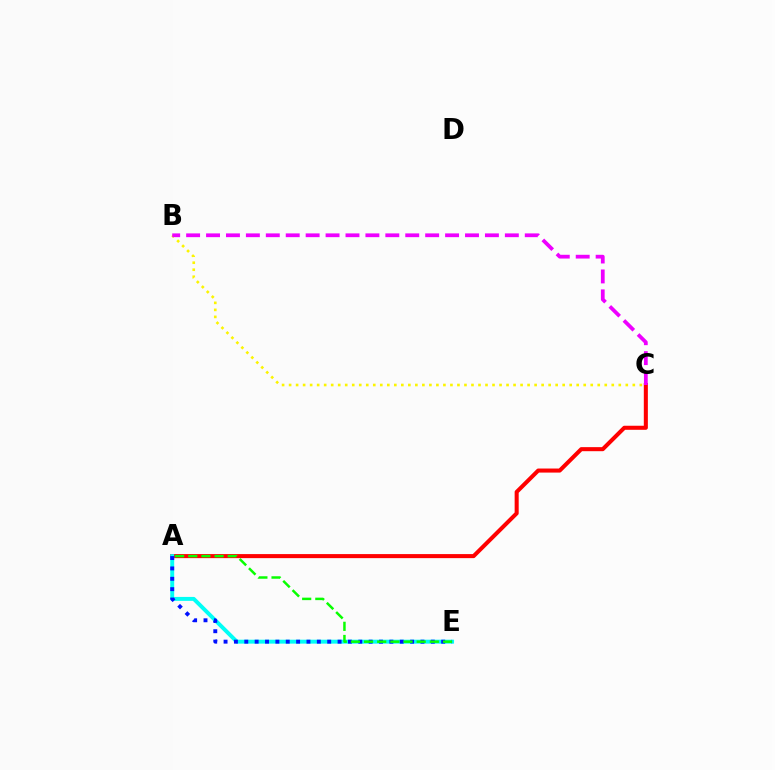{('A', 'C'): [{'color': '#ff0000', 'line_style': 'solid', 'thickness': 2.92}], ('B', 'C'): [{'color': '#fcf500', 'line_style': 'dotted', 'thickness': 1.91}, {'color': '#ee00ff', 'line_style': 'dashed', 'thickness': 2.71}], ('A', 'E'): [{'color': '#00fff6', 'line_style': 'solid', 'thickness': 2.84}, {'color': '#0010ff', 'line_style': 'dotted', 'thickness': 2.82}, {'color': '#08ff00', 'line_style': 'dashed', 'thickness': 1.79}]}